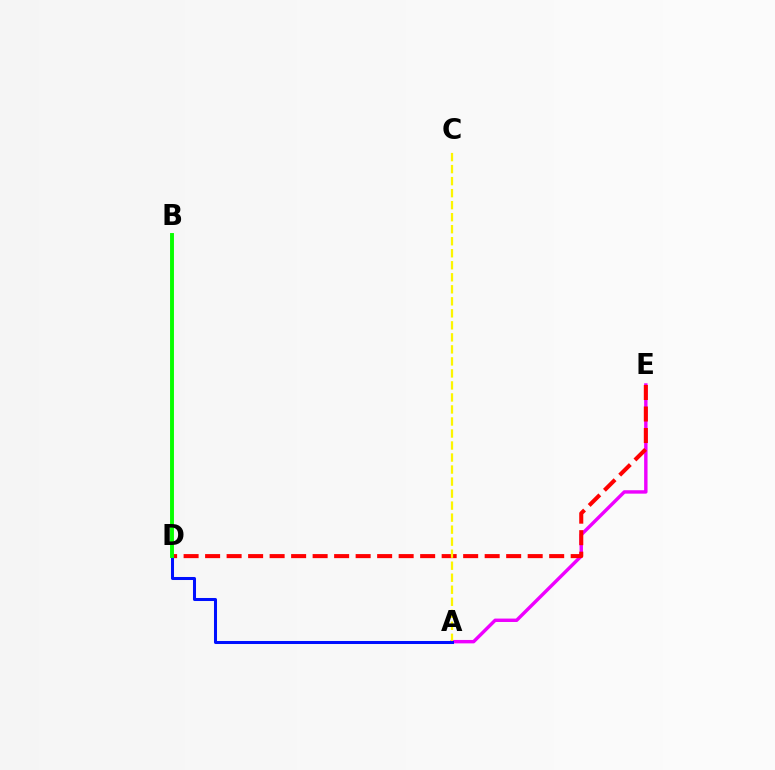{('A', 'E'): [{'color': '#ee00ff', 'line_style': 'solid', 'thickness': 2.46}], ('B', 'D'): [{'color': '#00fff6', 'line_style': 'dotted', 'thickness': 1.51}, {'color': '#08ff00', 'line_style': 'solid', 'thickness': 2.81}], ('D', 'E'): [{'color': '#ff0000', 'line_style': 'dashed', 'thickness': 2.92}], ('A', 'C'): [{'color': '#fcf500', 'line_style': 'dashed', 'thickness': 1.63}], ('A', 'D'): [{'color': '#0010ff', 'line_style': 'solid', 'thickness': 2.18}]}